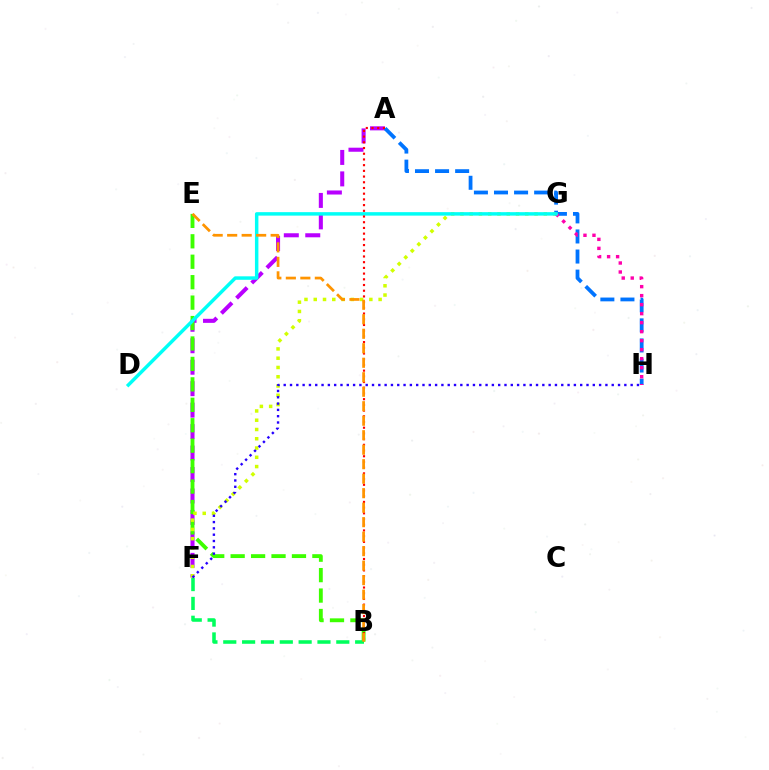{('A', 'F'): [{'color': '#b900ff', 'line_style': 'dashed', 'thickness': 2.92}], ('B', 'E'): [{'color': '#3dff00', 'line_style': 'dashed', 'thickness': 2.78}, {'color': '#ff9400', 'line_style': 'dashed', 'thickness': 1.97}], ('A', 'H'): [{'color': '#0074ff', 'line_style': 'dashed', 'thickness': 2.73}], ('F', 'G'): [{'color': '#d1ff00', 'line_style': 'dotted', 'thickness': 2.52}], ('G', 'H'): [{'color': '#ff00ac', 'line_style': 'dotted', 'thickness': 2.45}], ('D', 'G'): [{'color': '#00fff6', 'line_style': 'solid', 'thickness': 2.5}], ('B', 'F'): [{'color': '#00ff5c', 'line_style': 'dashed', 'thickness': 2.56}], ('A', 'B'): [{'color': '#ff0000', 'line_style': 'dotted', 'thickness': 1.55}], ('F', 'H'): [{'color': '#2500ff', 'line_style': 'dotted', 'thickness': 1.71}]}